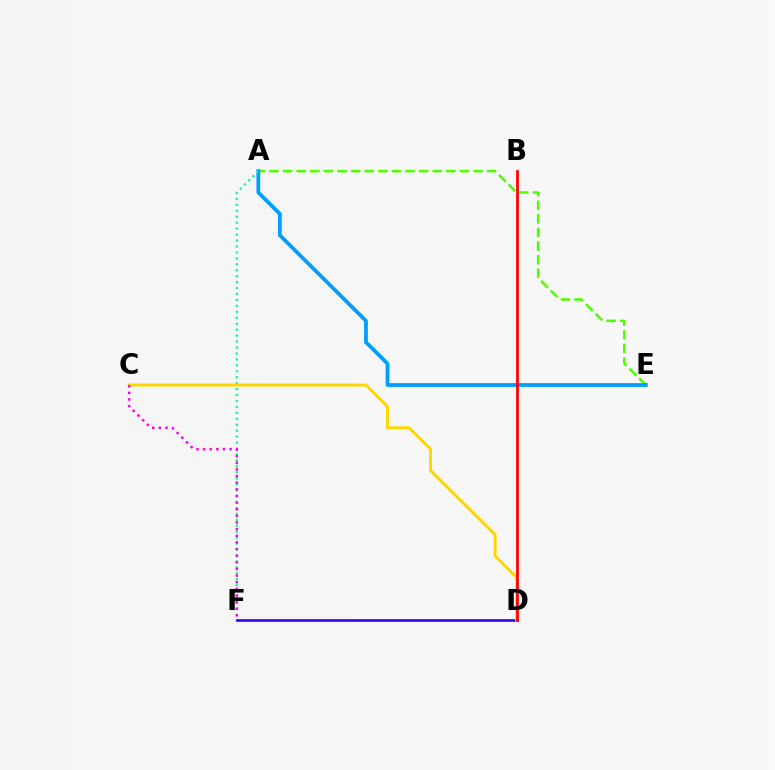{('A', 'E'): [{'color': '#4fff00', 'line_style': 'dashed', 'thickness': 1.85}, {'color': '#009eff', 'line_style': 'solid', 'thickness': 2.72}], ('A', 'F'): [{'color': '#00ff86', 'line_style': 'dotted', 'thickness': 1.61}], ('D', 'F'): [{'color': '#3700ff', 'line_style': 'solid', 'thickness': 1.92}], ('C', 'D'): [{'color': '#ffd500', 'line_style': 'solid', 'thickness': 2.12}], ('B', 'D'): [{'color': '#ff0000', 'line_style': 'solid', 'thickness': 1.98}], ('C', 'F'): [{'color': '#ff00ed', 'line_style': 'dotted', 'thickness': 1.8}]}